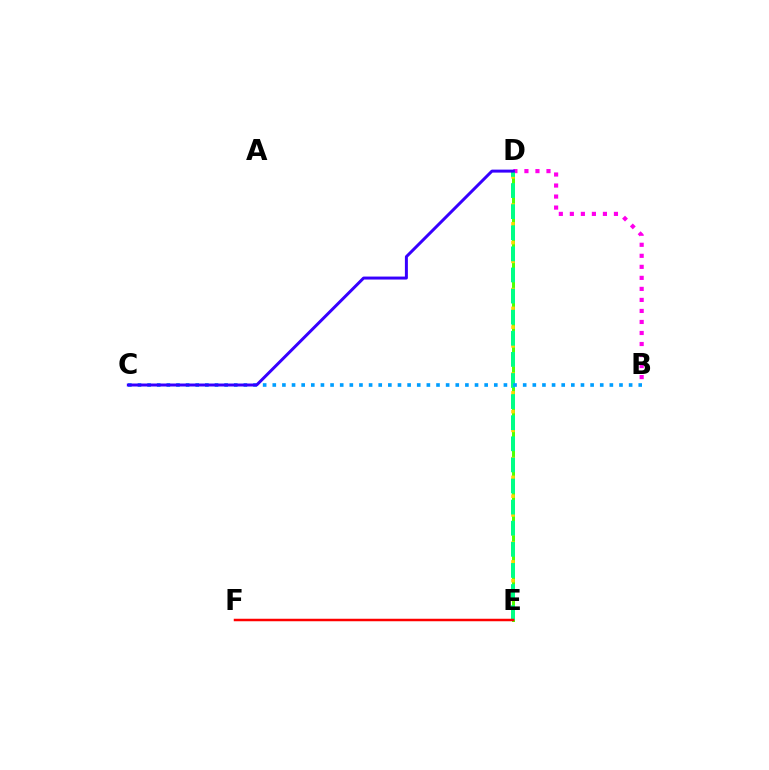{('D', 'E'): [{'color': '#4fff00', 'line_style': 'solid', 'thickness': 2.15}, {'color': '#ffd500', 'line_style': 'dotted', 'thickness': 2.55}, {'color': '#00ff86', 'line_style': 'dashed', 'thickness': 2.87}], ('B', 'D'): [{'color': '#ff00ed', 'line_style': 'dotted', 'thickness': 3.0}], ('B', 'C'): [{'color': '#009eff', 'line_style': 'dotted', 'thickness': 2.62}], ('C', 'D'): [{'color': '#3700ff', 'line_style': 'solid', 'thickness': 2.15}], ('E', 'F'): [{'color': '#ff0000', 'line_style': 'solid', 'thickness': 1.79}]}